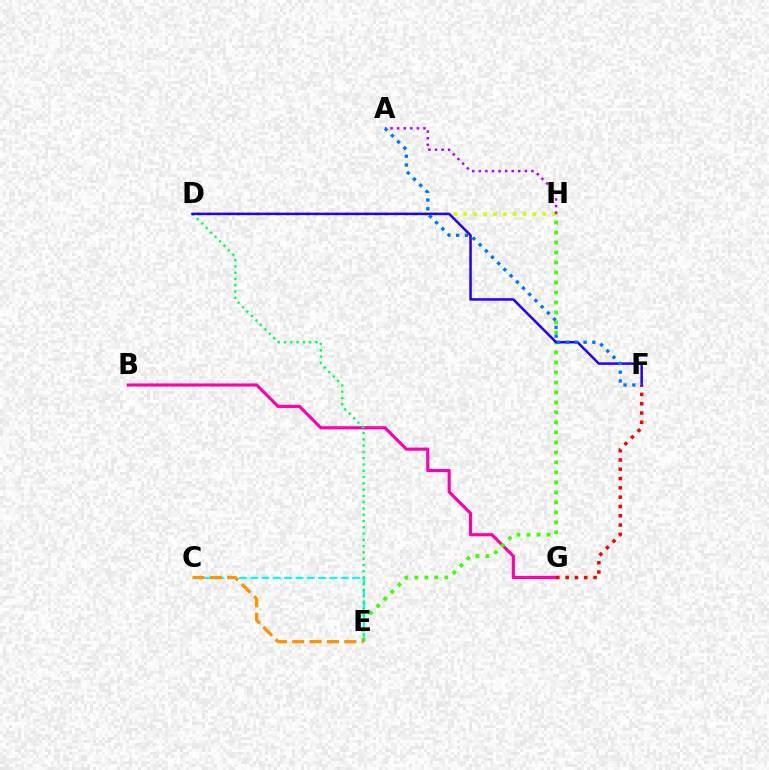{('B', 'G'): [{'color': '#ff00ac', 'line_style': 'solid', 'thickness': 2.25}], ('D', 'H'): [{'color': '#d1ff00', 'line_style': 'dotted', 'thickness': 2.68}], ('C', 'E'): [{'color': '#00fff6', 'line_style': 'dashed', 'thickness': 1.54}, {'color': '#ff9400', 'line_style': 'dashed', 'thickness': 2.36}], ('D', 'E'): [{'color': '#00ff5c', 'line_style': 'dotted', 'thickness': 1.71}], ('E', 'H'): [{'color': '#3dff00', 'line_style': 'dotted', 'thickness': 2.72}], ('F', 'G'): [{'color': '#ff0000', 'line_style': 'dotted', 'thickness': 2.53}], ('D', 'F'): [{'color': '#2500ff', 'line_style': 'solid', 'thickness': 1.82}], ('A', 'H'): [{'color': '#b900ff', 'line_style': 'dotted', 'thickness': 1.79}], ('A', 'F'): [{'color': '#0074ff', 'line_style': 'dotted', 'thickness': 2.38}]}